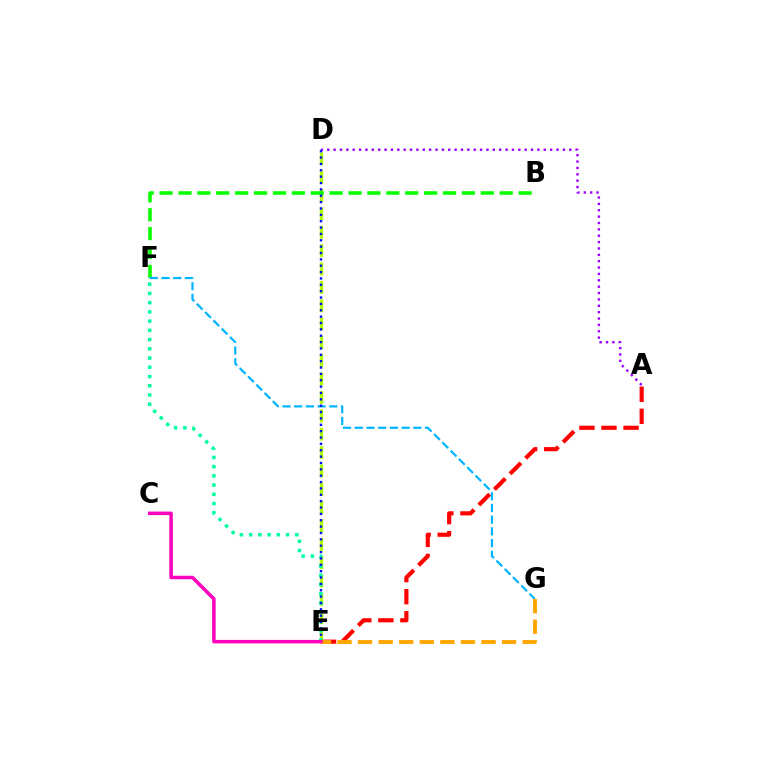{('A', 'D'): [{'color': '#9b00ff', 'line_style': 'dotted', 'thickness': 1.73}], ('A', 'E'): [{'color': '#ff0000', 'line_style': 'dashed', 'thickness': 3.0}], ('D', 'E'): [{'color': '#b3ff00', 'line_style': 'dashed', 'thickness': 2.49}, {'color': '#0010ff', 'line_style': 'dotted', 'thickness': 1.73}], ('B', 'F'): [{'color': '#08ff00', 'line_style': 'dashed', 'thickness': 2.57}], ('F', 'G'): [{'color': '#00b5ff', 'line_style': 'dashed', 'thickness': 1.59}], ('E', 'F'): [{'color': '#00ff9d', 'line_style': 'dotted', 'thickness': 2.51}], ('E', 'G'): [{'color': '#ffa500', 'line_style': 'dashed', 'thickness': 2.79}], ('C', 'E'): [{'color': '#ff00bd', 'line_style': 'solid', 'thickness': 2.52}]}